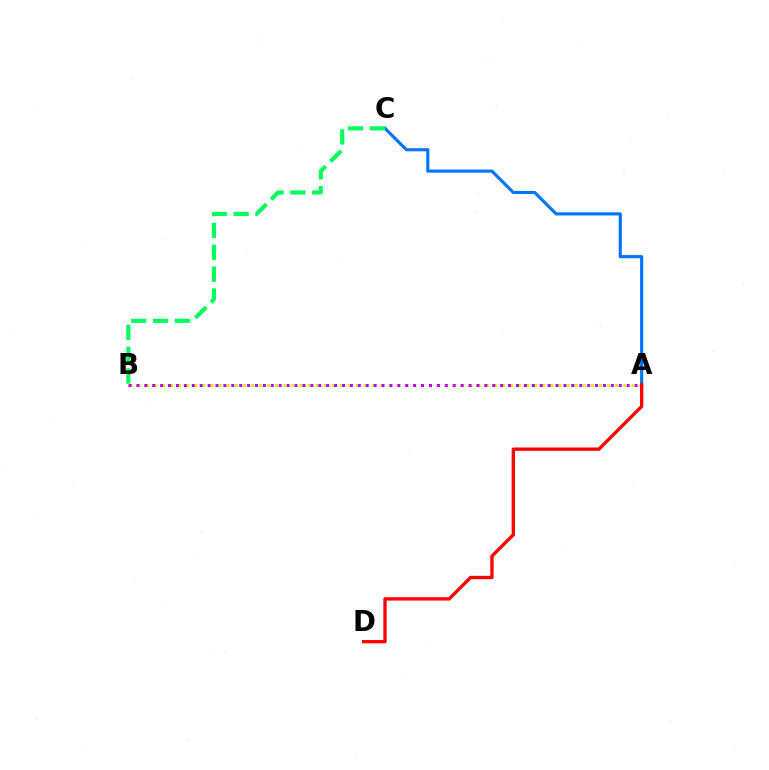{('A', 'B'): [{'color': '#d1ff00', 'line_style': 'dotted', 'thickness': 2.2}, {'color': '#b900ff', 'line_style': 'dotted', 'thickness': 2.15}], ('A', 'C'): [{'color': '#0074ff', 'line_style': 'solid', 'thickness': 2.25}], ('B', 'C'): [{'color': '#00ff5c', 'line_style': 'dashed', 'thickness': 2.97}], ('A', 'D'): [{'color': '#ff0000', 'line_style': 'solid', 'thickness': 2.41}]}